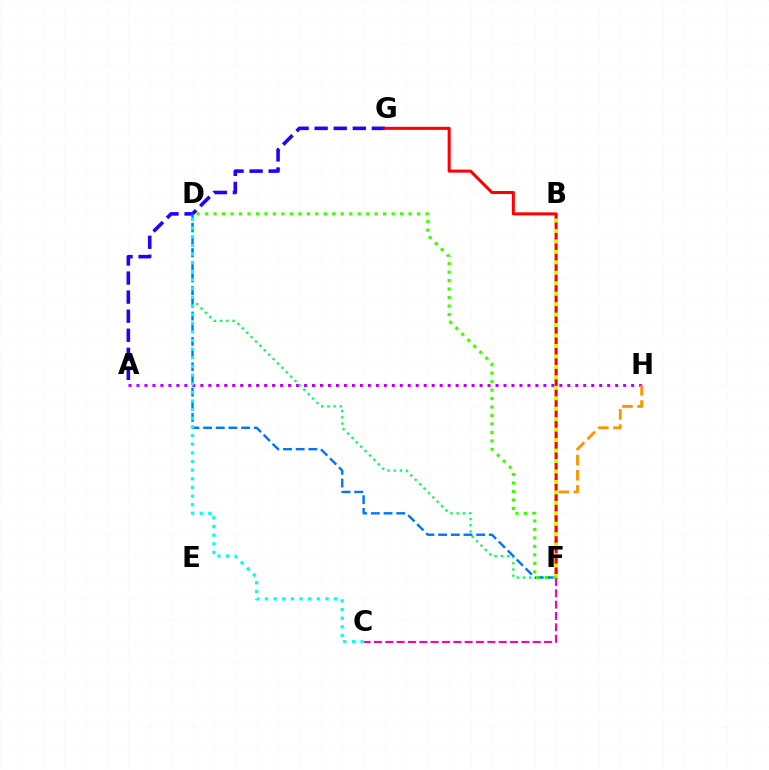{('A', 'H'): [{'color': '#b900ff', 'line_style': 'dotted', 'thickness': 2.17}], ('C', 'F'): [{'color': '#ff00ac', 'line_style': 'dashed', 'thickness': 1.54}], ('F', 'H'): [{'color': '#ff9400', 'line_style': 'dashed', 'thickness': 2.06}], ('A', 'G'): [{'color': '#2500ff', 'line_style': 'dashed', 'thickness': 2.59}], ('F', 'G'): [{'color': '#ff0000', 'line_style': 'solid', 'thickness': 2.19}], ('D', 'F'): [{'color': '#00ff5c', 'line_style': 'dotted', 'thickness': 1.69}, {'color': '#0074ff', 'line_style': 'dashed', 'thickness': 1.72}, {'color': '#3dff00', 'line_style': 'dotted', 'thickness': 2.3}], ('B', 'F'): [{'color': '#d1ff00', 'line_style': 'dotted', 'thickness': 2.84}], ('C', 'D'): [{'color': '#00fff6', 'line_style': 'dotted', 'thickness': 2.35}]}